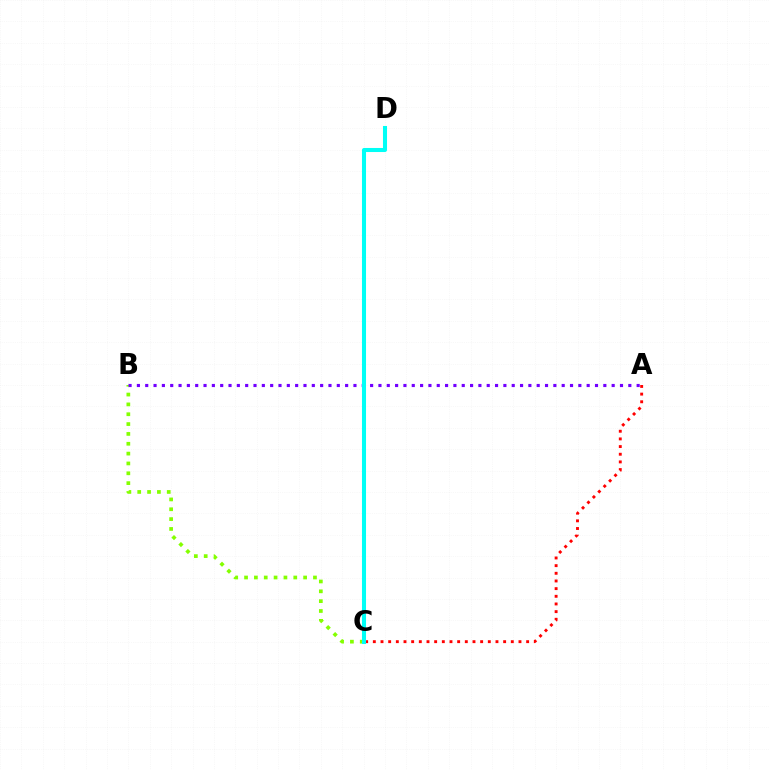{('B', 'C'): [{'color': '#84ff00', 'line_style': 'dotted', 'thickness': 2.67}], ('A', 'B'): [{'color': '#7200ff', 'line_style': 'dotted', 'thickness': 2.26}], ('A', 'C'): [{'color': '#ff0000', 'line_style': 'dotted', 'thickness': 2.08}], ('C', 'D'): [{'color': '#00fff6', 'line_style': 'solid', 'thickness': 2.92}]}